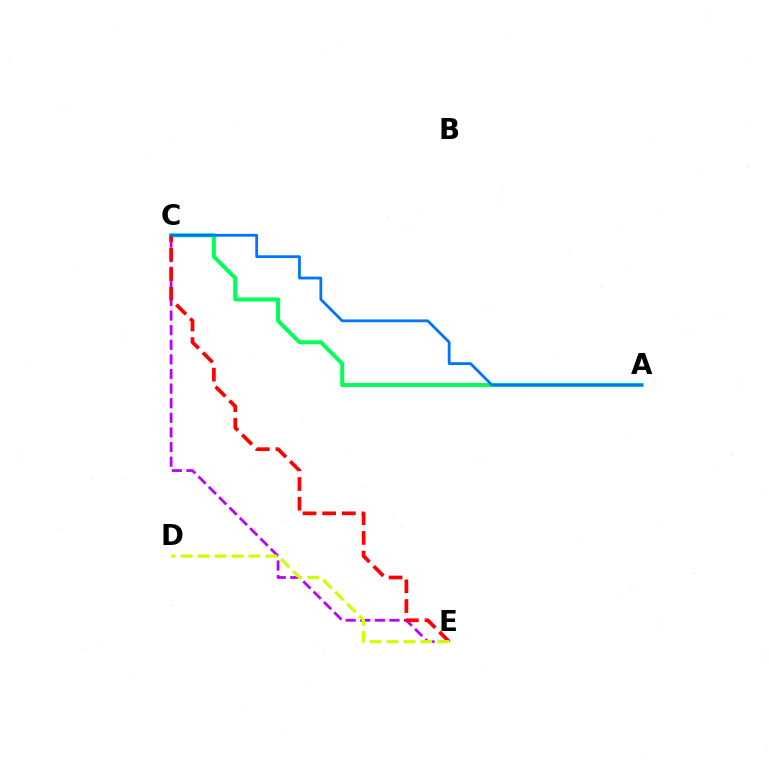{('C', 'E'): [{'color': '#b900ff', 'line_style': 'dashed', 'thickness': 1.98}, {'color': '#ff0000', 'line_style': 'dashed', 'thickness': 2.67}], ('A', 'C'): [{'color': '#00ff5c', 'line_style': 'solid', 'thickness': 2.88}, {'color': '#0074ff', 'line_style': 'solid', 'thickness': 2.01}], ('D', 'E'): [{'color': '#d1ff00', 'line_style': 'dashed', 'thickness': 2.3}]}